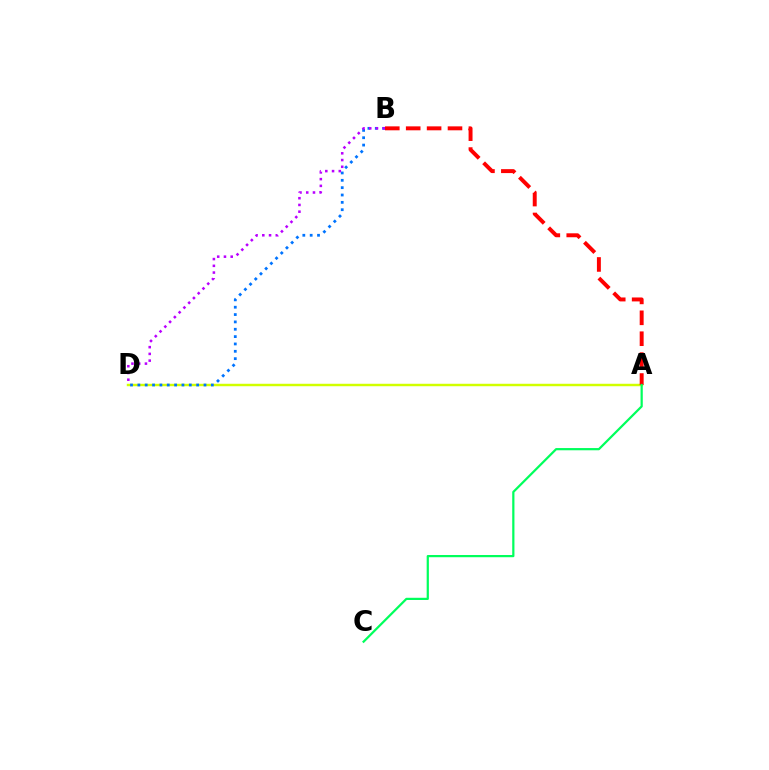{('A', 'D'): [{'color': '#d1ff00', 'line_style': 'solid', 'thickness': 1.77}], ('A', 'B'): [{'color': '#ff0000', 'line_style': 'dashed', 'thickness': 2.84}], ('B', 'D'): [{'color': '#0074ff', 'line_style': 'dotted', 'thickness': 2.0}, {'color': '#b900ff', 'line_style': 'dotted', 'thickness': 1.83}], ('A', 'C'): [{'color': '#00ff5c', 'line_style': 'solid', 'thickness': 1.6}]}